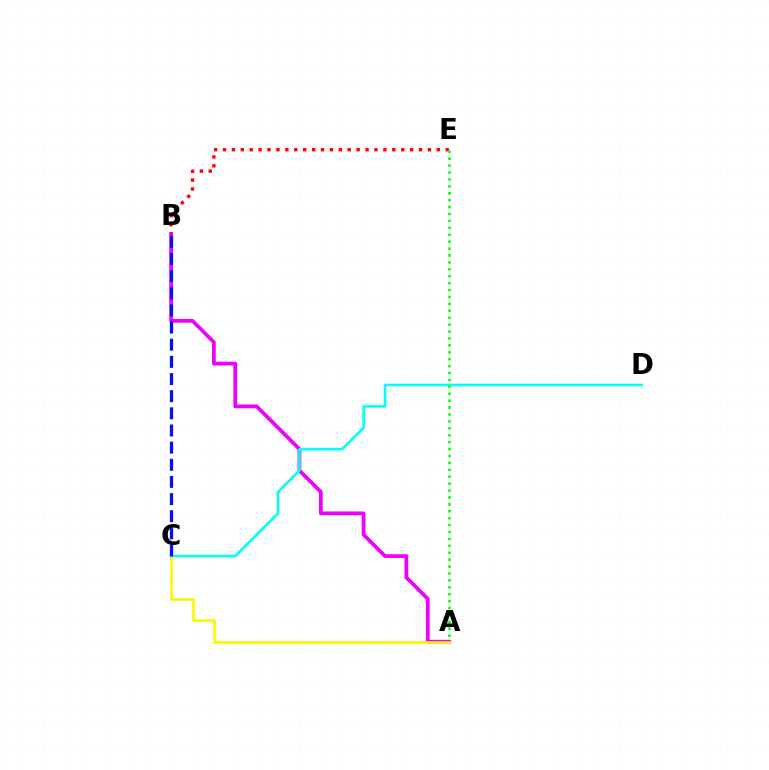{('B', 'E'): [{'color': '#ff0000', 'line_style': 'dotted', 'thickness': 2.42}], ('A', 'B'): [{'color': '#ee00ff', 'line_style': 'solid', 'thickness': 2.69}], ('C', 'D'): [{'color': '#00fff6', 'line_style': 'solid', 'thickness': 1.86}], ('A', 'E'): [{'color': '#08ff00', 'line_style': 'dotted', 'thickness': 1.88}], ('A', 'C'): [{'color': '#fcf500', 'line_style': 'solid', 'thickness': 1.85}], ('B', 'C'): [{'color': '#0010ff', 'line_style': 'dashed', 'thickness': 2.33}]}